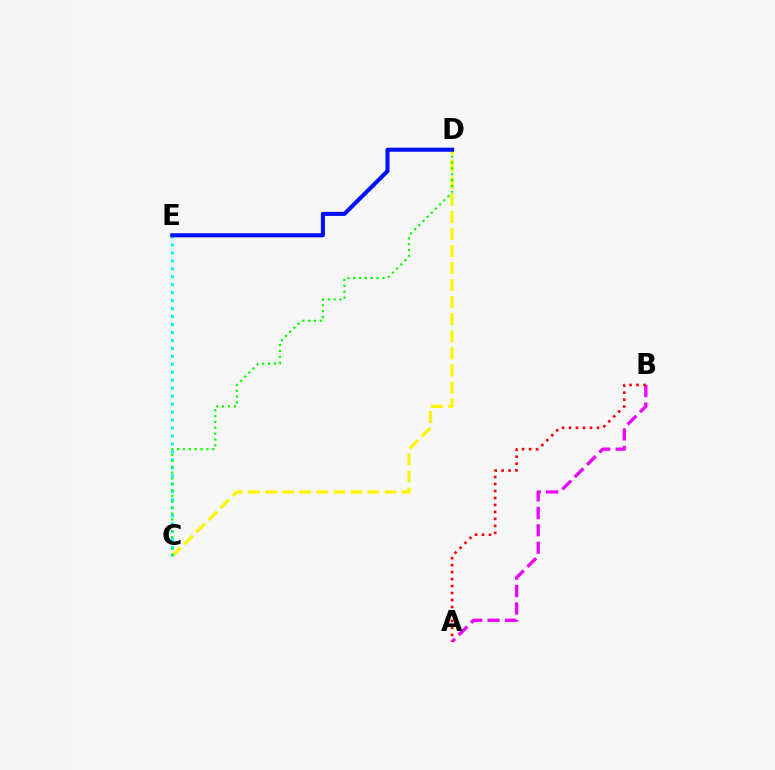{('C', 'D'): [{'color': '#fcf500', 'line_style': 'dashed', 'thickness': 2.32}, {'color': '#08ff00', 'line_style': 'dotted', 'thickness': 1.59}], ('C', 'E'): [{'color': '#00fff6', 'line_style': 'dotted', 'thickness': 2.16}], ('A', 'B'): [{'color': '#ee00ff', 'line_style': 'dashed', 'thickness': 2.37}, {'color': '#ff0000', 'line_style': 'dotted', 'thickness': 1.9}], ('D', 'E'): [{'color': '#0010ff', 'line_style': 'solid', 'thickness': 2.93}]}